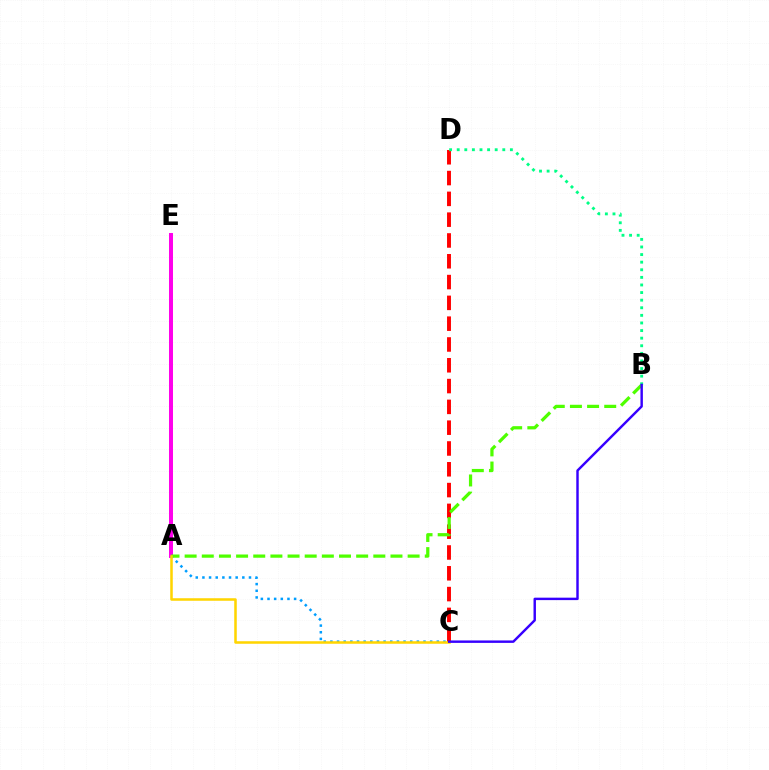{('A', 'E'): [{'color': '#ff00ed', 'line_style': 'solid', 'thickness': 2.86}], ('C', 'D'): [{'color': '#ff0000', 'line_style': 'dashed', 'thickness': 2.83}], ('A', 'C'): [{'color': '#009eff', 'line_style': 'dotted', 'thickness': 1.81}, {'color': '#ffd500', 'line_style': 'solid', 'thickness': 1.82}], ('A', 'B'): [{'color': '#4fff00', 'line_style': 'dashed', 'thickness': 2.33}], ('B', 'D'): [{'color': '#00ff86', 'line_style': 'dotted', 'thickness': 2.06}], ('B', 'C'): [{'color': '#3700ff', 'line_style': 'solid', 'thickness': 1.76}]}